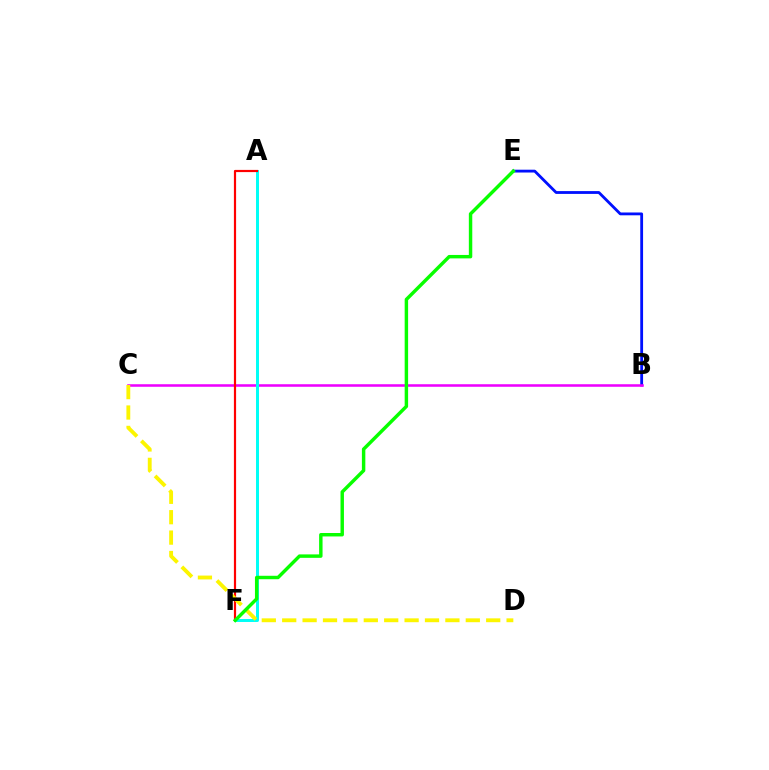{('B', 'E'): [{'color': '#0010ff', 'line_style': 'solid', 'thickness': 2.03}], ('B', 'C'): [{'color': '#ee00ff', 'line_style': 'solid', 'thickness': 1.83}], ('A', 'F'): [{'color': '#00fff6', 'line_style': 'solid', 'thickness': 2.15}, {'color': '#ff0000', 'line_style': 'solid', 'thickness': 1.58}], ('C', 'D'): [{'color': '#fcf500', 'line_style': 'dashed', 'thickness': 2.77}], ('E', 'F'): [{'color': '#08ff00', 'line_style': 'solid', 'thickness': 2.48}]}